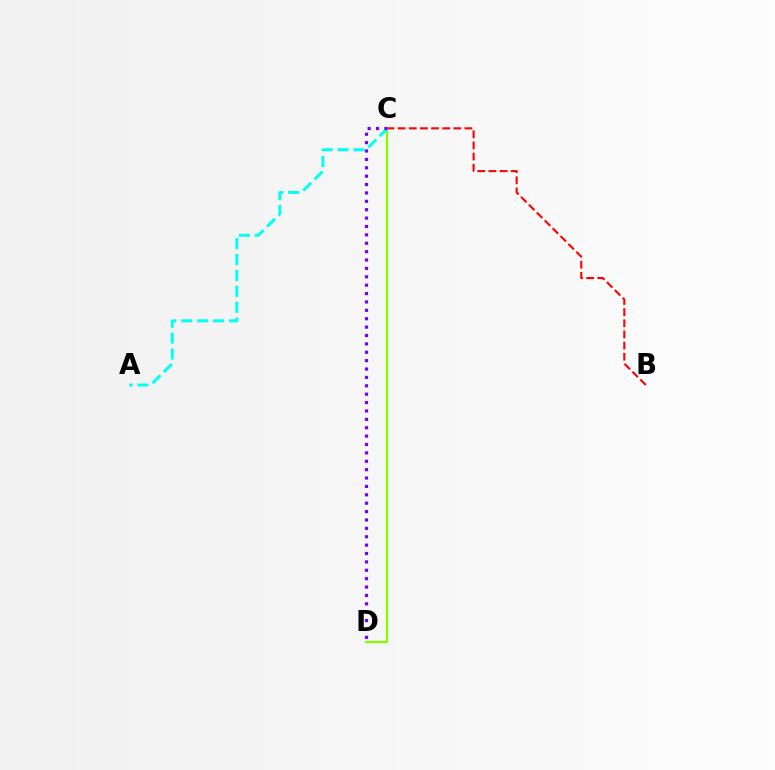{('C', 'D'): [{'color': '#84ff00', 'line_style': 'solid', 'thickness': 1.66}, {'color': '#7200ff', 'line_style': 'dotted', 'thickness': 2.28}], ('B', 'C'): [{'color': '#ff0000', 'line_style': 'dashed', 'thickness': 1.51}], ('A', 'C'): [{'color': '#00fff6', 'line_style': 'dashed', 'thickness': 2.16}]}